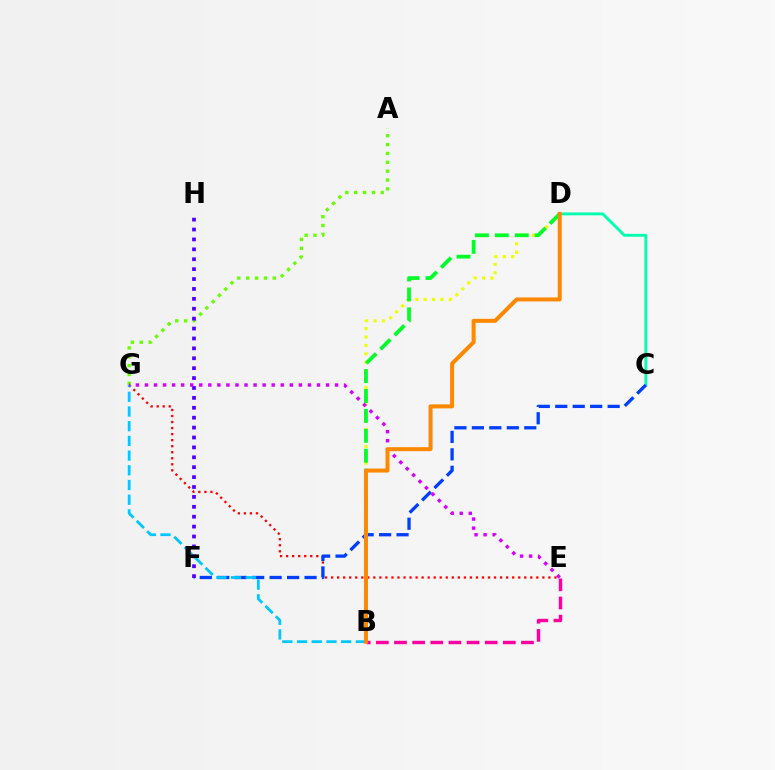{('A', 'G'): [{'color': '#66ff00', 'line_style': 'dotted', 'thickness': 2.41}], ('E', 'G'): [{'color': '#ff0000', 'line_style': 'dotted', 'thickness': 1.64}, {'color': '#d600ff', 'line_style': 'dotted', 'thickness': 2.46}], ('C', 'D'): [{'color': '#00ffaf', 'line_style': 'solid', 'thickness': 2.08}], ('C', 'F'): [{'color': '#003fff', 'line_style': 'dashed', 'thickness': 2.37}], ('B', 'D'): [{'color': '#eeff00', 'line_style': 'dotted', 'thickness': 2.29}, {'color': '#00ff27', 'line_style': 'dashed', 'thickness': 2.71}, {'color': '#ff8800', 'line_style': 'solid', 'thickness': 2.88}], ('F', 'H'): [{'color': '#4f00ff', 'line_style': 'dotted', 'thickness': 2.69}], ('B', 'E'): [{'color': '#ff00a0', 'line_style': 'dashed', 'thickness': 2.46}], ('B', 'G'): [{'color': '#00c7ff', 'line_style': 'dashed', 'thickness': 2.0}]}